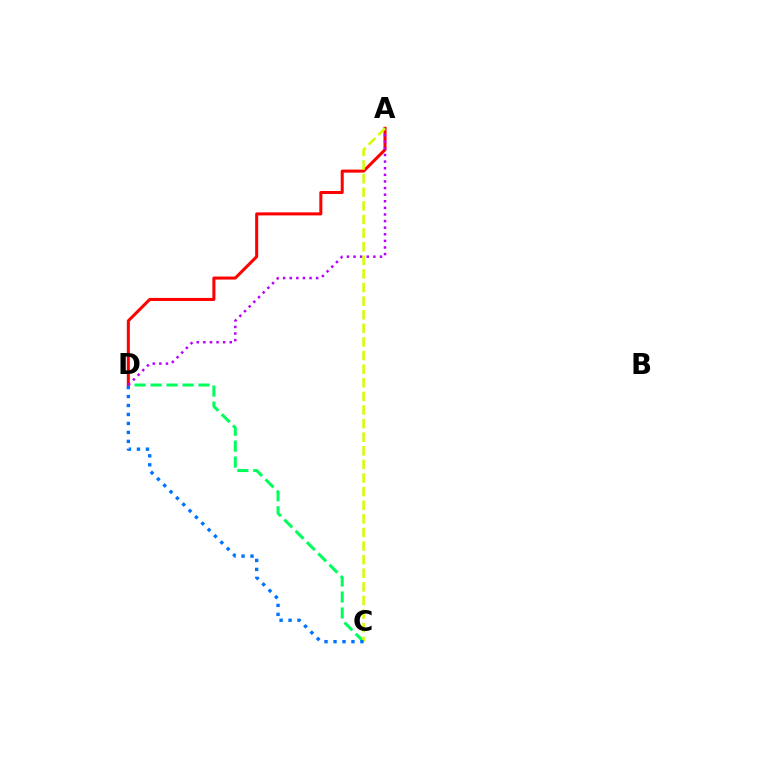{('C', 'D'): [{'color': '#00ff5c', 'line_style': 'dashed', 'thickness': 2.17}, {'color': '#0074ff', 'line_style': 'dotted', 'thickness': 2.44}], ('A', 'D'): [{'color': '#ff0000', 'line_style': 'solid', 'thickness': 2.18}, {'color': '#b900ff', 'line_style': 'dotted', 'thickness': 1.79}], ('A', 'C'): [{'color': '#d1ff00', 'line_style': 'dashed', 'thickness': 1.85}]}